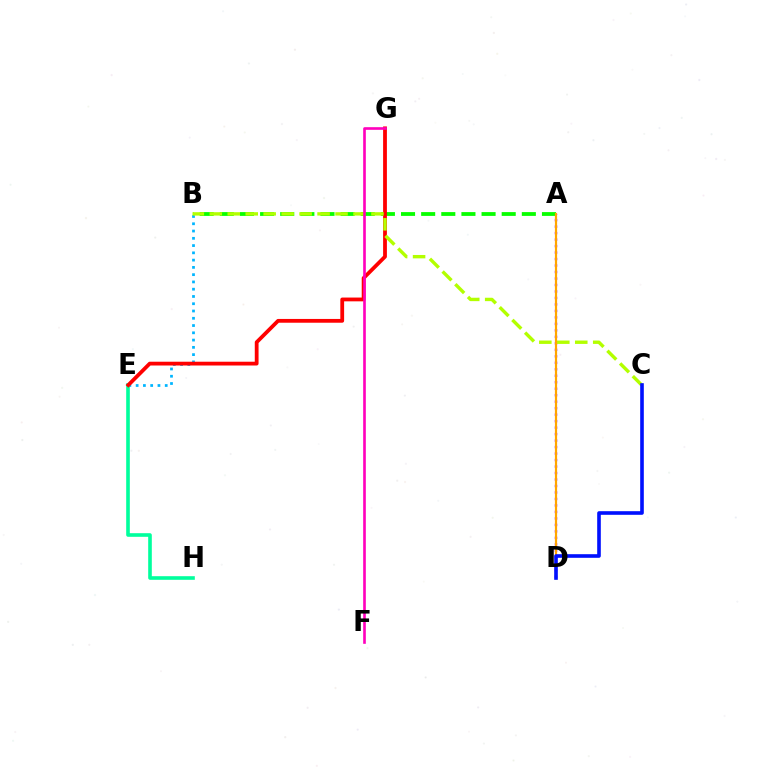{('B', 'E'): [{'color': '#00b5ff', 'line_style': 'dotted', 'thickness': 1.98}], ('E', 'H'): [{'color': '#00ff9d', 'line_style': 'solid', 'thickness': 2.61}], ('A', 'D'): [{'color': '#9b00ff', 'line_style': 'dotted', 'thickness': 1.76}, {'color': '#ffa500', 'line_style': 'solid', 'thickness': 1.58}], ('A', 'B'): [{'color': '#08ff00', 'line_style': 'dashed', 'thickness': 2.74}], ('E', 'G'): [{'color': '#ff0000', 'line_style': 'solid', 'thickness': 2.73}], ('B', 'C'): [{'color': '#b3ff00', 'line_style': 'dashed', 'thickness': 2.44}], ('F', 'G'): [{'color': '#ff00bd', 'line_style': 'solid', 'thickness': 1.9}], ('C', 'D'): [{'color': '#0010ff', 'line_style': 'solid', 'thickness': 2.61}]}